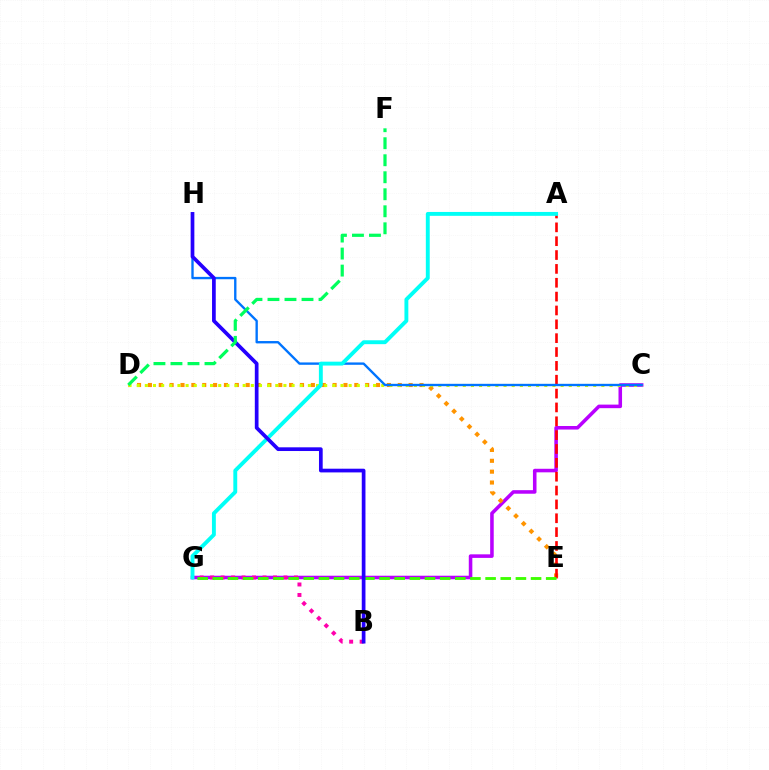{('C', 'G'): [{'color': '#b900ff', 'line_style': 'solid', 'thickness': 2.56}], ('D', 'E'): [{'color': '#ff9400', 'line_style': 'dotted', 'thickness': 2.95}], ('A', 'E'): [{'color': '#ff0000', 'line_style': 'dashed', 'thickness': 1.88}], ('C', 'D'): [{'color': '#d1ff00', 'line_style': 'dotted', 'thickness': 2.21}], ('B', 'G'): [{'color': '#ff00ac', 'line_style': 'dotted', 'thickness': 2.85}], ('C', 'H'): [{'color': '#0074ff', 'line_style': 'solid', 'thickness': 1.7}], ('E', 'G'): [{'color': '#3dff00', 'line_style': 'dashed', 'thickness': 2.06}], ('A', 'G'): [{'color': '#00fff6', 'line_style': 'solid', 'thickness': 2.8}], ('B', 'H'): [{'color': '#2500ff', 'line_style': 'solid', 'thickness': 2.67}], ('D', 'F'): [{'color': '#00ff5c', 'line_style': 'dashed', 'thickness': 2.31}]}